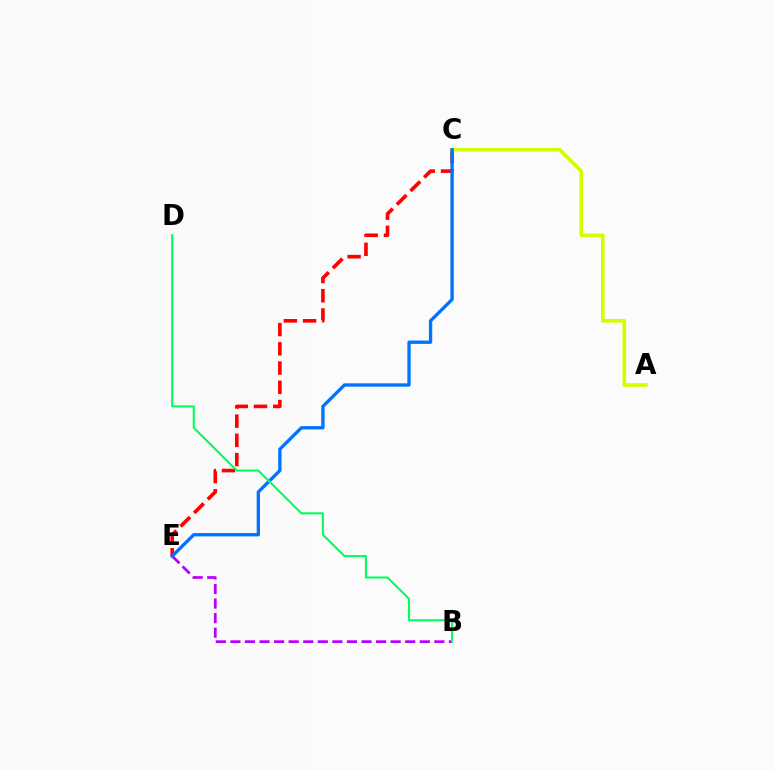{('C', 'E'): [{'color': '#ff0000', 'line_style': 'dashed', 'thickness': 2.61}, {'color': '#0074ff', 'line_style': 'solid', 'thickness': 2.4}], ('A', 'C'): [{'color': '#d1ff00', 'line_style': 'solid', 'thickness': 2.63}], ('B', 'E'): [{'color': '#b900ff', 'line_style': 'dashed', 'thickness': 1.98}], ('B', 'D'): [{'color': '#00ff5c', 'line_style': 'solid', 'thickness': 1.51}]}